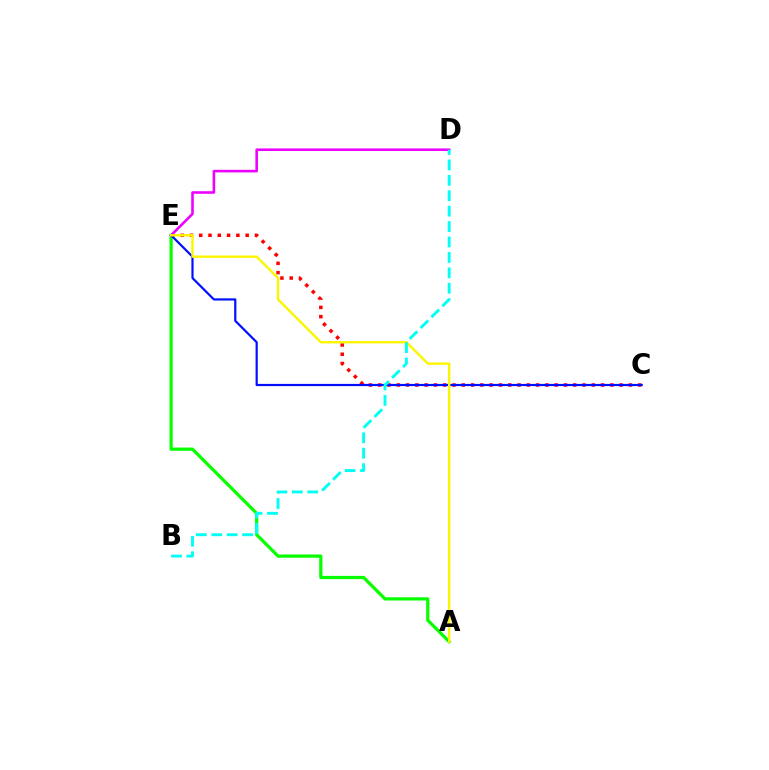{('A', 'E'): [{'color': '#08ff00', 'line_style': 'solid', 'thickness': 2.32}, {'color': '#fcf500', 'line_style': 'solid', 'thickness': 1.72}], ('C', 'E'): [{'color': '#ff0000', 'line_style': 'dotted', 'thickness': 2.52}, {'color': '#0010ff', 'line_style': 'solid', 'thickness': 1.58}], ('D', 'E'): [{'color': '#ee00ff', 'line_style': 'solid', 'thickness': 1.86}], ('B', 'D'): [{'color': '#00fff6', 'line_style': 'dashed', 'thickness': 2.09}]}